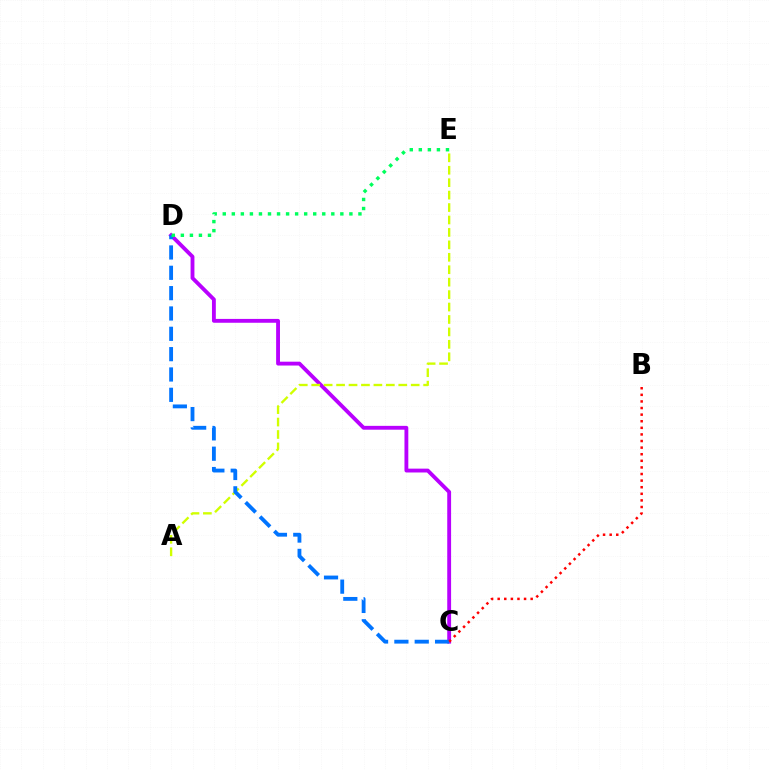{('C', 'D'): [{'color': '#b900ff', 'line_style': 'solid', 'thickness': 2.77}, {'color': '#0074ff', 'line_style': 'dashed', 'thickness': 2.76}], ('A', 'E'): [{'color': '#d1ff00', 'line_style': 'dashed', 'thickness': 1.69}], ('D', 'E'): [{'color': '#00ff5c', 'line_style': 'dotted', 'thickness': 2.46}], ('B', 'C'): [{'color': '#ff0000', 'line_style': 'dotted', 'thickness': 1.79}]}